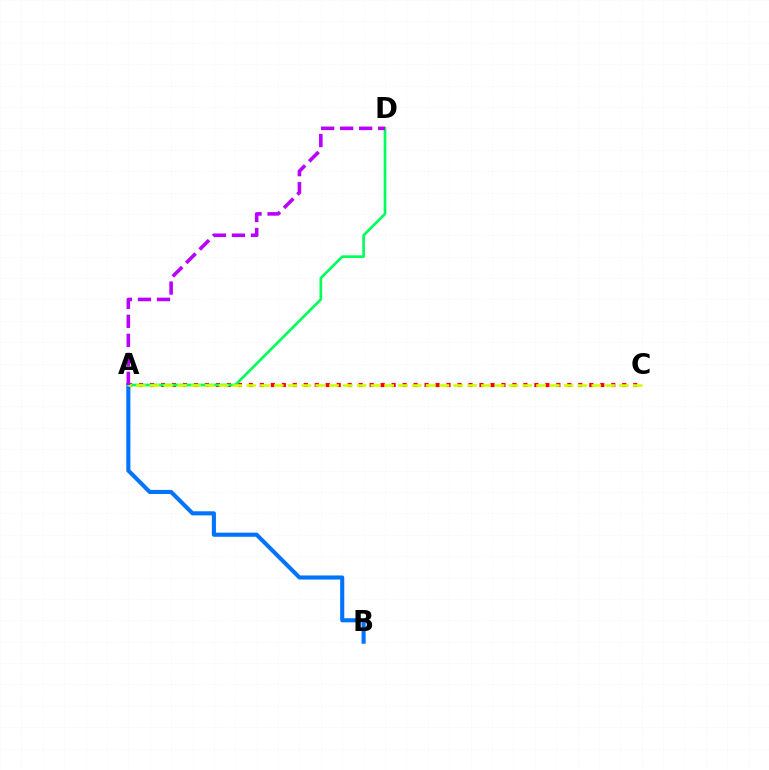{('A', 'C'): [{'color': '#ff0000', 'line_style': 'dotted', 'thickness': 2.98}, {'color': '#d1ff00', 'line_style': 'dashed', 'thickness': 1.88}], ('A', 'B'): [{'color': '#0074ff', 'line_style': 'solid', 'thickness': 2.95}], ('A', 'D'): [{'color': '#00ff5c', 'line_style': 'solid', 'thickness': 1.93}, {'color': '#b900ff', 'line_style': 'dashed', 'thickness': 2.58}]}